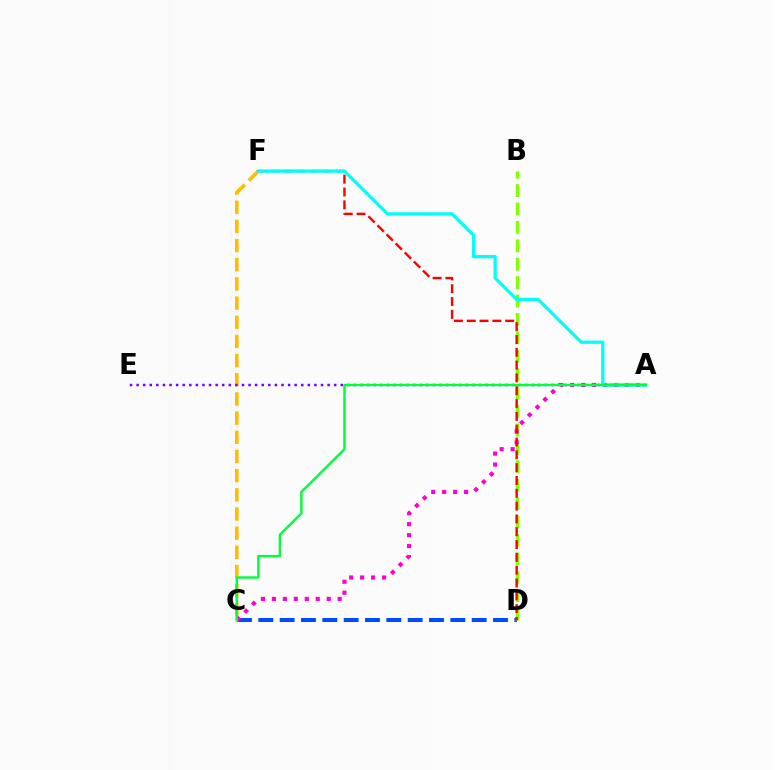{('C', 'D'): [{'color': '#004bff', 'line_style': 'dashed', 'thickness': 2.9}], ('C', 'F'): [{'color': '#ffbd00', 'line_style': 'dashed', 'thickness': 2.61}], ('A', 'E'): [{'color': '#7200ff', 'line_style': 'dotted', 'thickness': 1.79}], ('B', 'D'): [{'color': '#84ff00', 'line_style': 'dashed', 'thickness': 2.5}], ('A', 'C'): [{'color': '#ff00cf', 'line_style': 'dotted', 'thickness': 2.98}, {'color': '#00ff39', 'line_style': 'solid', 'thickness': 1.73}], ('D', 'F'): [{'color': '#ff0000', 'line_style': 'dashed', 'thickness': 1.74}], ('A', 'F'): [{'color': '#00fff6', 'line_style': 'solid', 'thickness': 2.36}]}